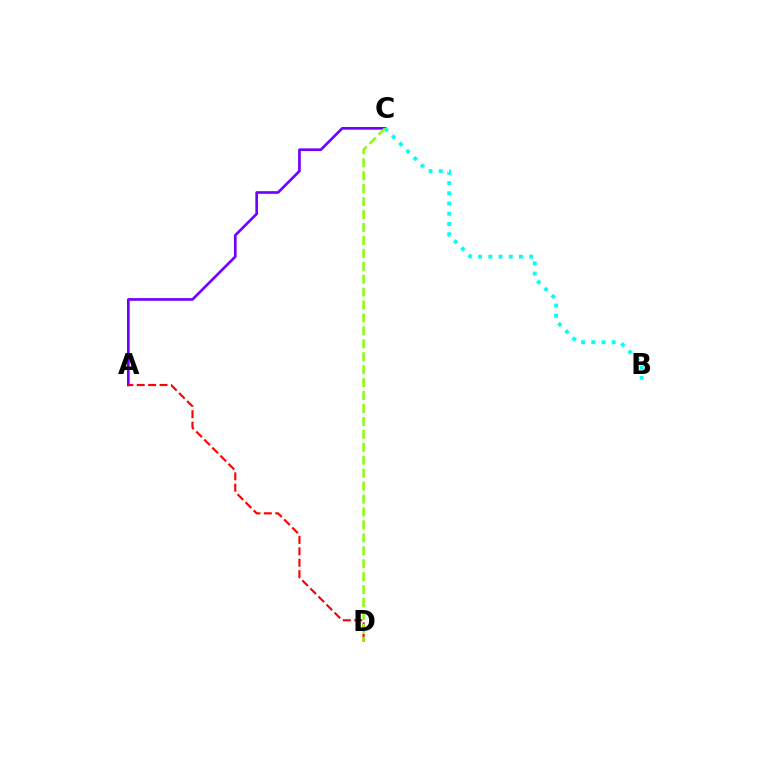{('A', 'C'): [{'color': '#7200ff', 'line_style': 'solid', 'thickness': 1.92}], ('B', 'C'): [{'color': '#00fff6', 'line_style': 'dotted', 'thickness': 2.78}], ('A', 'D'): [{'color': '#ff0000', 'line_style': 'dashed', 'thickness': 1.55}], ('C', 'D'): [{'color': '#84ff00', 'line_style': 'dashed', 'thickness': 1.76}]}